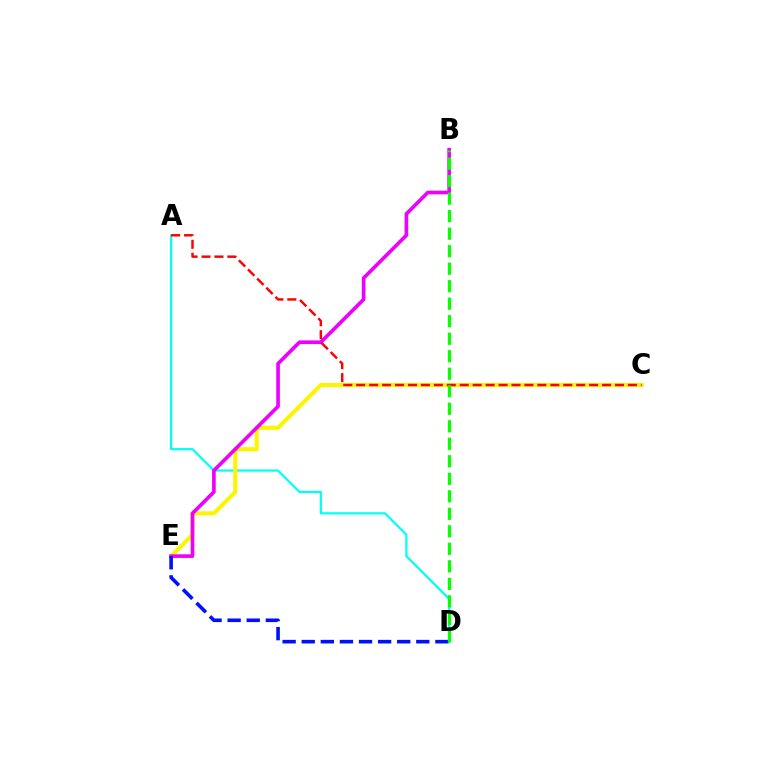{('A', 'D'): [{'color': '#00fff6', 'line_style': 'solid', 'thickness': 1.59}], ('C', 'E'): [{'color': '#fcf500', 'line_style': 'solid', 'thickness': 2.95}], ('B', 'E'): [{'color': '#ee00ff', 'line_style': 'solid', 'thickness': 2.63}], ('A', 'C'): [{'color': '#ff0000', 'line_style': 'dashed', 'thickness': 1.76}], ('D', 'E'): [{'color': '#0010ff', 'line_style': 'dashed', 'thickness': 2.59}], ('B', 'D'): [{'color': '#08ff00', 'line_style': 'dashed', 'thickness': 2.38}]}